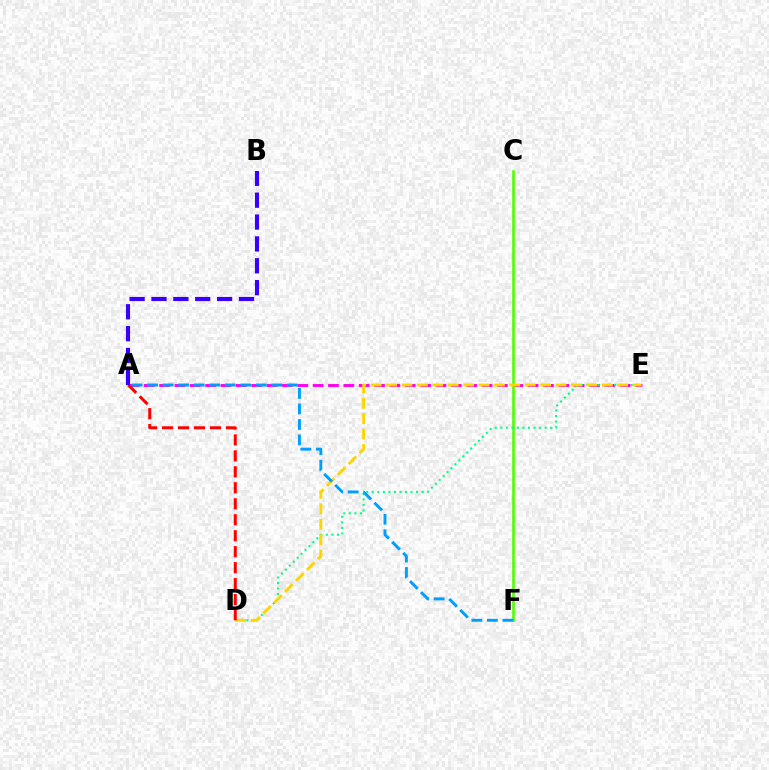{('A', 'E'): [{'color': '#ff00ed', 'line_style': 'dashed', 'thickness': 2.09}], ('C', 'F'): [{'color': '#4fff00', 'line_style': 'solid', 'thickness': 1.87}], ('D', 'E'): [{'color': '#00ff86', 'line_style': 'dotted', 'thickness': 1.51}, {'color': '#ffd500', 'line_style': 'dashed', 'thickness': 2.09}], ('A', 'F'): [{'color': '#009eff', 'line_style': 'dashed', 'thickness': 2.11}], ('A', 'D'): [{'color': '#ff0000', 'line_style': 'dashed', 'thickness': 2.17}], ('A', 'B'): [{'color': '#3700ff', 'line_style': 'dashed', 'thickness': 2.97}]}